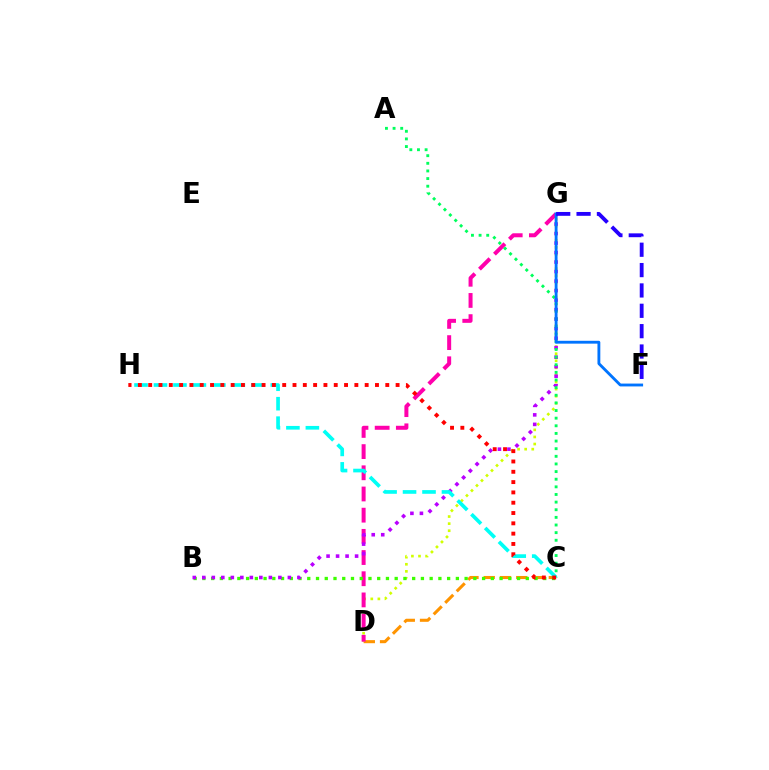{('C', 'D'): [{'color': '#ff9400', 'line_style': 'dashed', 'thickness': 2.21}], ('D', 'G'): [{'color': '#d1ff00', 'line_style': 'dotted', 'thickness': 1.93}, {'color': '#ff00ac', 'line_style': 'dashed', 'thickness': 2.88}], ('B', 'C'): [{'color': '#3dff00', 'line_style': 'dotted', 'thickness': 2.37}], ('B', 'G'): [{'color': '#b900ff', 'line_style': 'dotted', 'thickness': 2.58}], ('A', 'C'): [{'color': '#00ff5c', 'line_style': 'dotted', 'thickness': 2.07}], ('C', 'H'): [{'color': '#00fff6', 'line_style': 'dashed', 'thickness': 2.64}, {'color': '#ff0000', 'line_style': 'dotted', 'thickness': 2.8}], ('F', 'G'): [{'color': '#0074ff', 'line_style': 'solid', 'thickness': 2.05}, {'color': '#2500ff', 'line_style': 'dashed', 'thickness': 2.77}]}